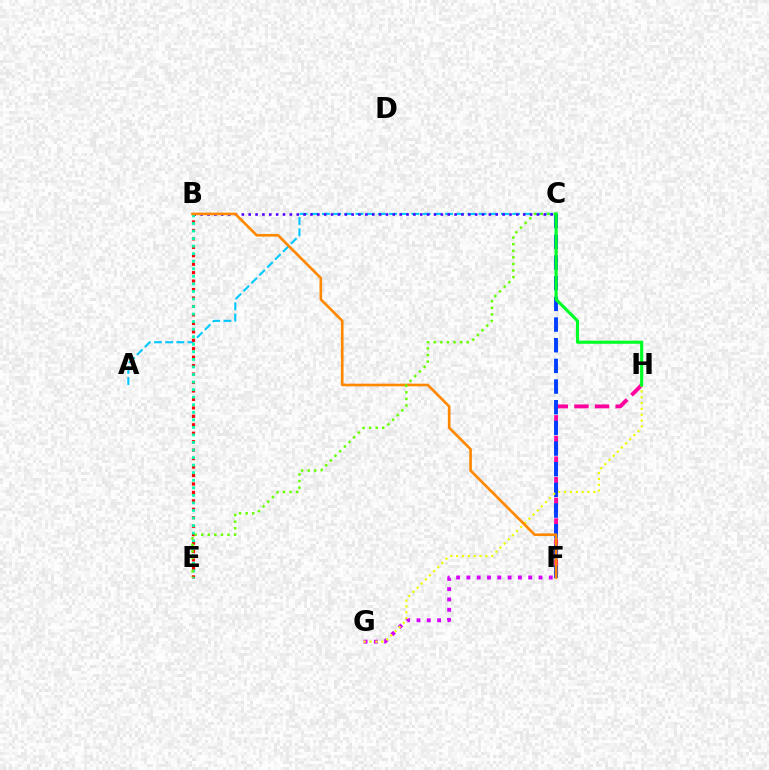{('F', 'H'): [{'color': '#ff00a0', 'line_style': 'dashed', 'thickness': 2.8}], ('A', 'C'): [{'color': '#00c7ff', 'line_style': 'dashed', 'thickness': 1.52}], ('B', 'E'): [{'color': '#ff0000', 'line_style': 'dotted', 'thickness': 2.3}, {'color': '#00ffaf', 'line_style': 'dotted', 'thickness': 2.05}], ('B', 'C'): [{'color': '#4f00ff', 'line_style': 'dotted', 'thickness': 1.86}], ('F', 'G'): [{'color': '#d600ff', 'line_style': 'dotted', 'thickness': 2.8}], ('C', 'F'): [{'color': '#003fff', 'line_style': 'dashed', 'thickness': 2.81}], ('G', 'H'): [{'color': '#eeff00', 'line_style': 'dotted', 'thickness': 1.59}], ('B', 'F'): [{'color': '#ff8800', 'line_style': 'solid', 'thickness': 1.91}], ('C', 'E'): [{'color': '#66ff00', 'line_style': 'dotted', 'thickness': 1.79}], ('C', 'H'): [{'color': '#00ff27', 'line_style': 'solid', 'thickness': 2.26}]}